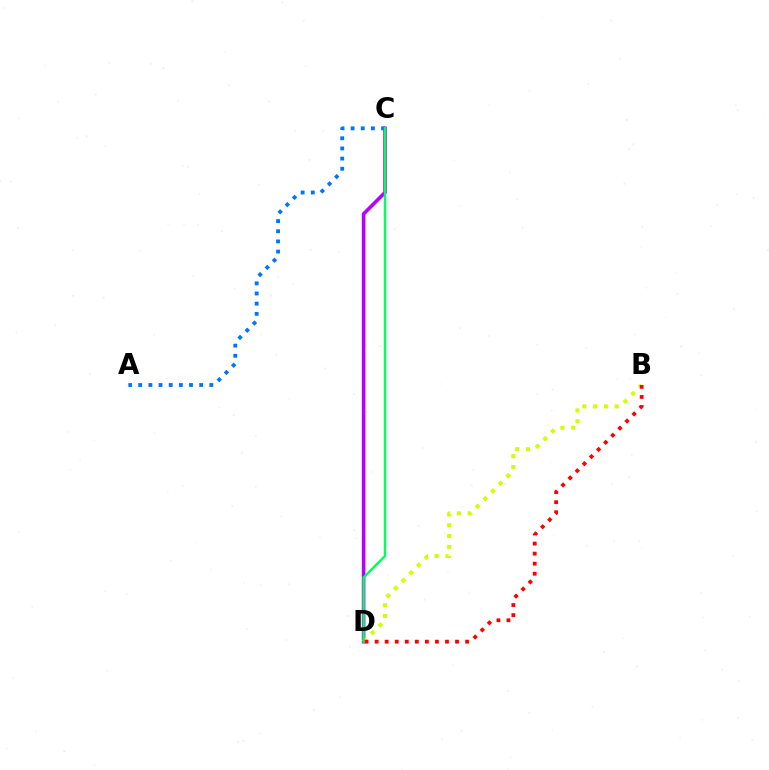{('C', 'D'): [{'color': '#b900ff', 'line_style': 'solid', 'thickness': 2.6}, {'color': '#00ff5c', 'line_style': 'solid', 'thickness': 1.75}], ('B', 'D'): [{'color': '#d1ff00', 'line_style': 'dotted', 'thickness': 2.94}, {'color': '#ff0000', 'line_style': 'dotted', 'thickness': 2.73}], ('A', 'C'): [{'color': '#0074ff', 'line_style': 'dotted', 'thickness': 2.76}]}